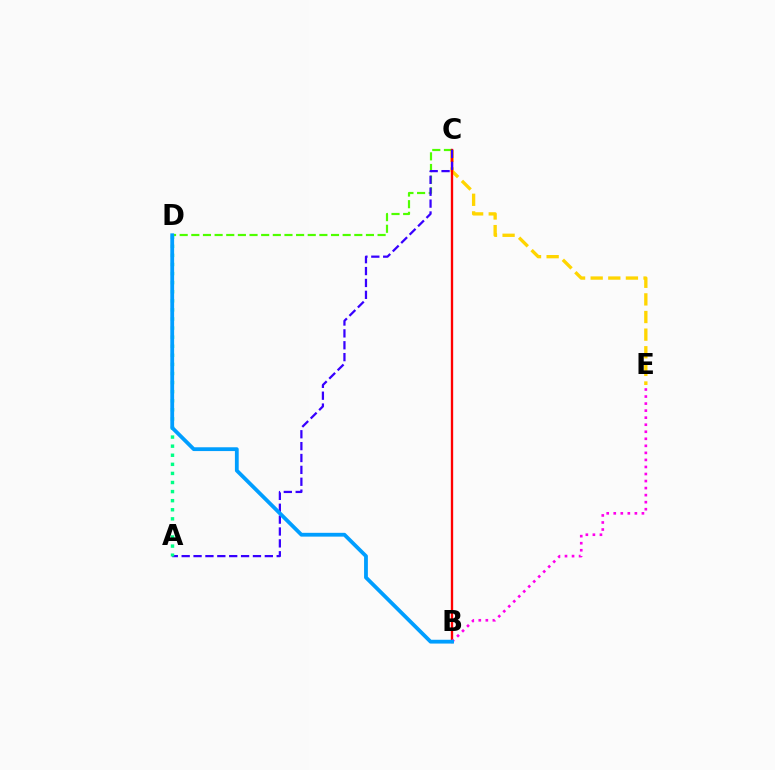{('C', 'E'): [{'color': '#ffd500', 'line_style': 'dashed', 'thickness': 2.39}], ('C', 'D'): [{'color': '#4fff00', 'line_style': 'dashed', 'thickness': 1.58}], ('B', 'C'): [{'color': '#ff0000', 'line_style': 'solid', 'thickness': 1.68}], ('A', 'C'): [{'color': '#3700ff', 'line_style': 'dashed', 'thickness': 1.61}], ('B', 'E'): [{'color': '#ff00ed', 'line_style': 'dotted', 'thickness': 1.91}], ('A', 'D'): [{'color': '#00ff86', 'line_style': 'dotted', 'thickness': 2.47}], ('B', 'D'): [{'color': '#009eff', 'line_style': 'solid', 'thickness': 2.73}]}